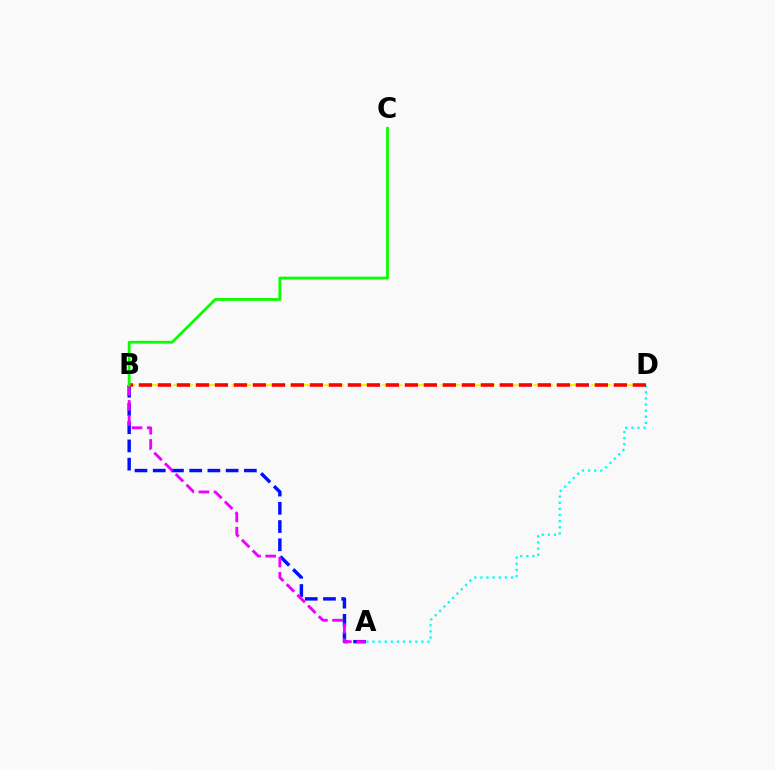{('A', 'B'): [{'color': '#0010ff', 'line_style': 'dashed', 'thickness': 2.48}, {'color': '#ee00ff', 'line_style': 'dashed', 'thickness': 2.05}], ('B', 'D'): [{'color': '#fcf500', 'line_style': 'dashed', 'thickness': 1.58}, {'color': '#ff0000', 'line_style': 'dashed', 'thickness': 2.58}], ('A', 'D'): [{'color': '#00fff6', 'line_style': 'dotted', 'thickness': 1.66}], ('B', 'C'): [{'color': '#08ff00', 'line_style': 'solid', 'thickness': 2.02}]}